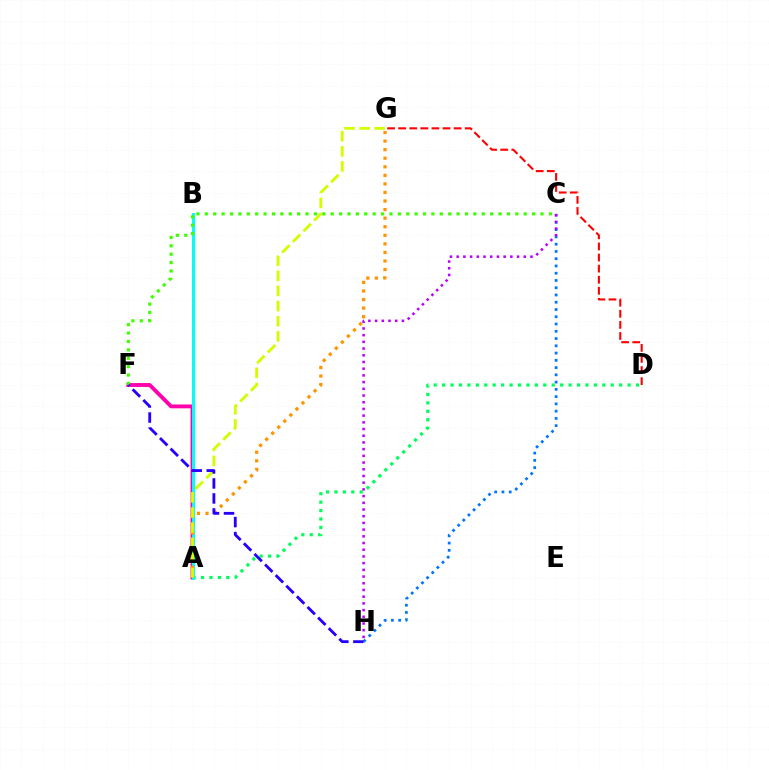{('A', 'F'): [{'color': '#ff00ac', 'line_style': 'solid', 'thickness': 2.78}], ('D', 'G'): [{'color': '#ff0000', 'line_style': 'dashed', 'thickness': 1.51}], ('A', 'D'): [{'color': '#00ff5c', 'line_style': 'dotted', 'thickness': 2.29}], ('A', 'B'): [{'color': '#00fff6', 'line_style': 'solid', 'thickness': 2.15}], ('C', 'H'): [{'color': '#0074ff', 'line_style': 'dotted', 'thickness': 1.97}, {'color': '#b900ff', 'line_style': 'dotted', 'thickness': 1.82}], ('C', 'F'): [{'color': '#3dff00', 'line_style': 'dotted', 'thickness': 2.28}], ('A', 'G'): [{'color': '#ff9400', 'line_style': 'dotted', 'thickness': 2.33}, {'color': '#d1ff00', 'line_style': 'dashed', 'thickness': 2.05}], ('F', 'H'): [{'color': '#2500ff', 'line_style': 'dashed', 'thickness': 2.04}]}